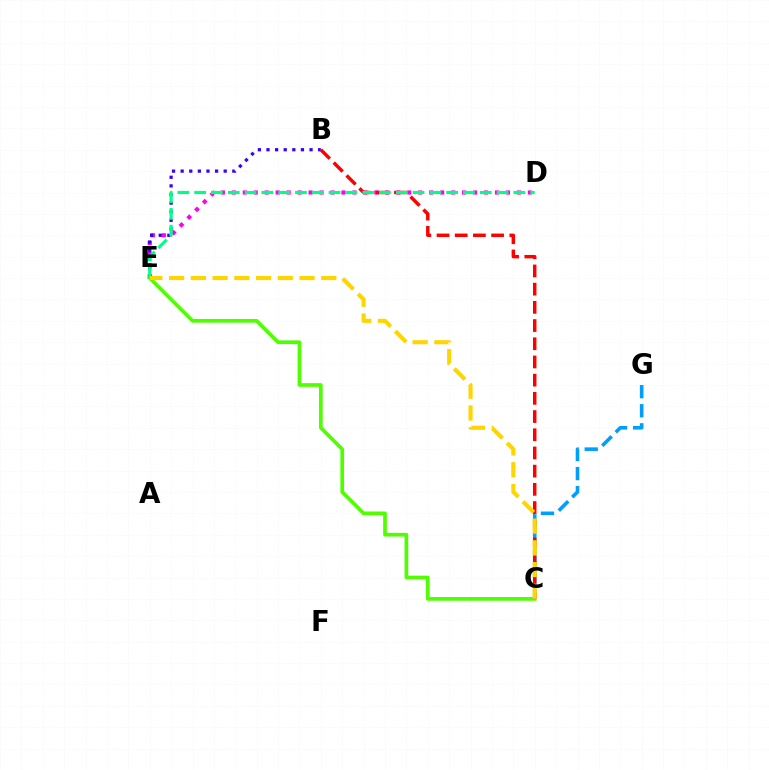{('D', 'E'): [{'color': '#ff00ed', 'line_style': 'dotted', 'thickness': 2.98}, {'color': '#00ff86', 'line_style': 'dashed', 'thickness': 2.28}], ('C', 'E'): [{'color': '#4fff00', 'line_style': 'solid', 'thickness': 2.65}, {'color': '#ffd500', 'line_style': 'dashed', 'thickness': 2.95}], ('B', 'E'): [{'color': '#3700ff', 'line_style': 'dotted', 'thickness': 2.34}], ('C', 'G'): [{'color': '#009eff', 'line_style': 'dashed', 'thickness': 2.59}], ('B', 'C'): [{'color': '#ff0000', 'line_style': 'dashed', 'thickness': 2.47}]}